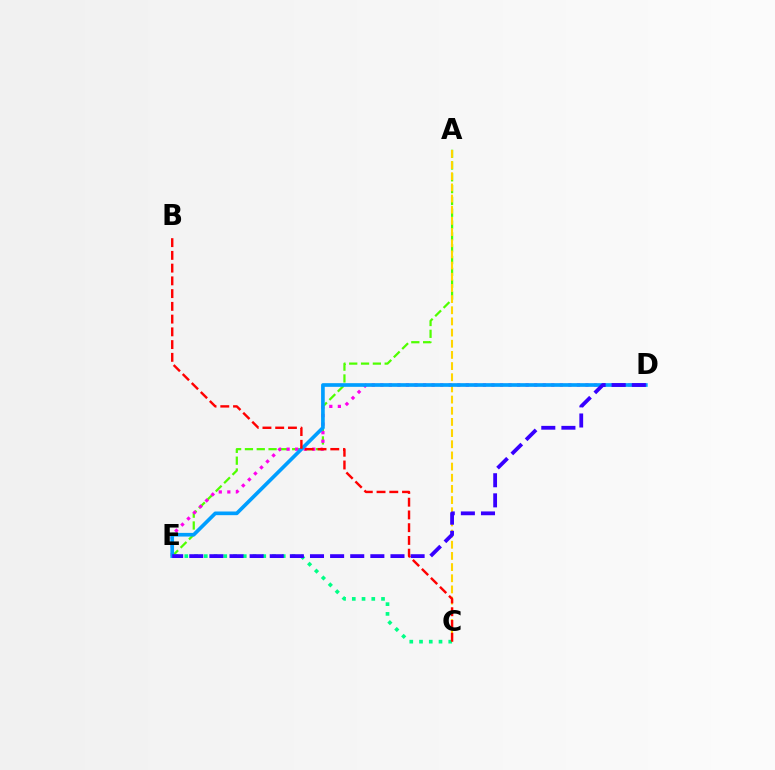{('A', 'E'): [{'color': '#4fff00', 'line_style': 'dashed', 'thickness': 1.61}], ('A', 'C'): [{'color': '#ffd500', 'line_style': 'dashed', 'thickness': 1.52}], ('D', 'E'): [{'color': '#ff00ed', 'line_style': 'dotted', 'thickness': 2.32}, {'color': '#009eff', 'line_style': 'solid', 'thickness': 2.64}, {'color': '#3700ff', 'line_style': 'dashed', 'thickness': 2.73}], ('C', 'E'): [{'color': '#00ff86', 'line_style': 'dotted', 'thickness': 2.65}], ('B', 'C'): [{'color': '#ff0000', 'line_style': 'dashed', 'thickness': 1.73}]}